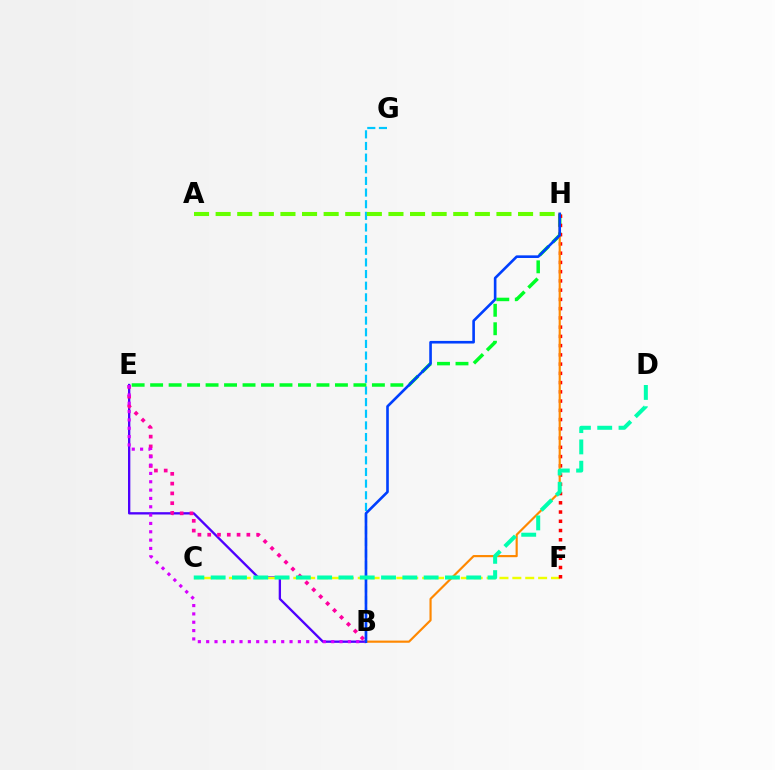{('B', 'E'): [{'color': '#4f00ff', 'line_style': 'solid', 'thickness': 1.67}, {'color': '#ff00a0', 'line_style': 'dotted', 'thickness': 2.66}, {'color': '#d600ff', 'line_style': 'dotted', 'thickness': 2.27}], ('B', 'G'): [{'color': '#00c7ff', 'line_style': 'dashed', 'thickness': 1.58}], ('C', 'F'): [{'color': '#eeff00', 'line_style': 'dashed', 'thickness': 1.75}], ('E', 'H'): [{'color': '#00ff27', 'line_style': 'dashed', 'thickness': 2.51}], ('F', 'H'): [{'color': '#ff0000', 'line_style': 'dotted', 'thickness': 2.51}], ('B', 'H'): [{'color': '#ff8800', 'line_style': 'solid', 'thickness': 1.56}, {'color': '#003fff', 'line_style': 'solid', 'thickness': 1.89}], ('A', 'H'): [{'color': '#66ff00', 'line_style': 'dashed', 'thickness': 2.93}], ('C', 'D'): [{'color': '#00ffaf', 'line_style': 'dashed', 'thickness': 2.89}]}